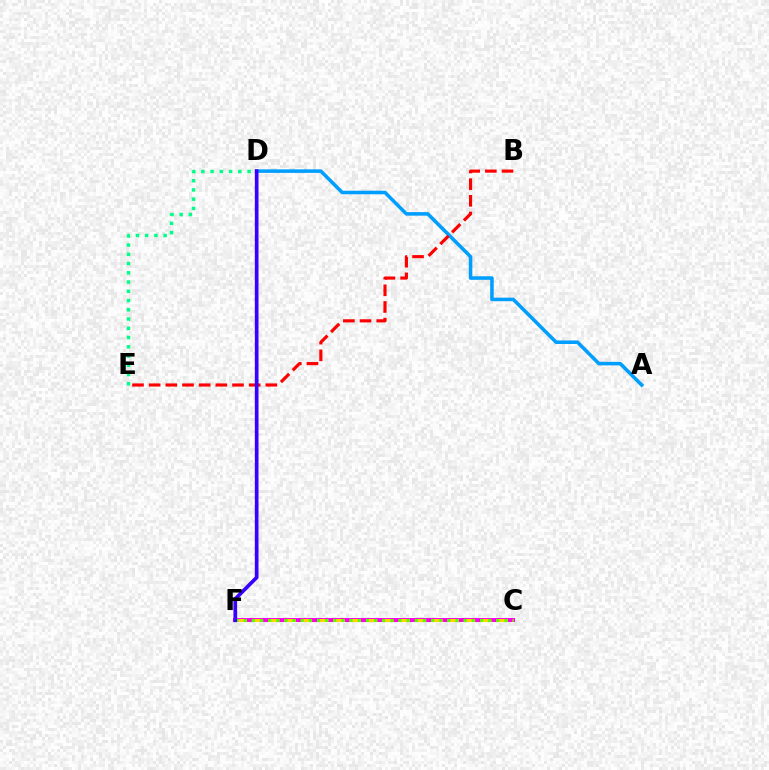{('A', 'D'): [{'color': '#009eff', 'line_style': 'solid', 'thickness': 2.55}], ('C', 'F'): [{'color': '#ff00ed', 'line_style': 'solid', 'thickness': 2.87}, {'color': '#ffd500', 'line_style': 'dashed', 'thickness': 2.22}, {'color': '#4fff00', 'line_style': 'dotted', 'thickness': 2.21}], ('B', 'E'): [{'color': '#ff0000', 'line_style': 'dashed', 'thickness': 2.26}], ('D', 'E'): [{'color': '#00ff86', 'line_style': 'dotted', 'thickness': 2.51}], ('D', 'F'): [{'color': '#3700ff', 'line_style': 'solid', 'thickness': 2.65}]}